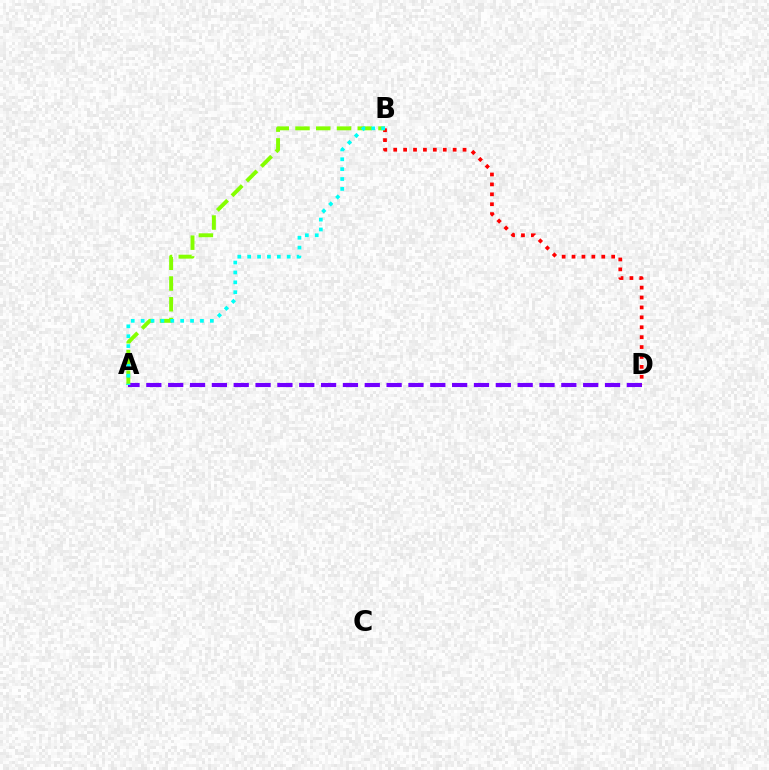{('A', 'D'): [{'color': '#7200ff', 'line_style': 'dashed', 'thickness': 2.97}], ('B', 'D'): [{'color': '#ff0000', 'line_style': 'dotted', 'thickness': 2.69}], ('A', 'B'): [{'color': '#84ff00', 'line_style': 'dashed', 'thickness': 2.82}, {'color': '#00fff6', 'line_style': 'dotted', 'thickness': 2.69}]}